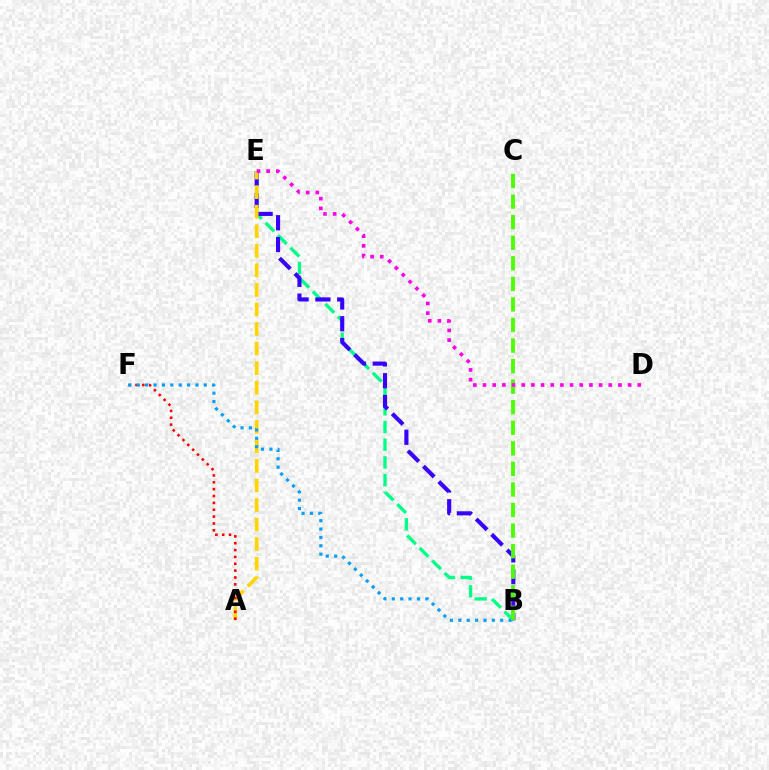{('B', 'E'): [{'color': '#00ff86', 'line_style': 'dashed', 'thickness': 2.4}, {'color': '#3700ff', 'line_style': 'dashed', 'thickness': 2.96}], ('A', 'E'): [{'color': '#ffd500', 'line_style': 'dashed', 'thickness': 2.66}], ('A', 'F'): [{'color': '#ff0000', 'line_style': 'dotted', 'thickness': 1.86}], ('B', 'F'): [{'color': '#009eff', 'line_style': 'dotted', 'thickness': 2.28}], ('B', 'C'): [{'color': '#4fff00', 'line_style': 'dashed', 'thickness': 2.79}], ('D', 'E'): [{'color': '#ff00ed', 'line_style': 'dotted', 'thickness': 2.63}]}